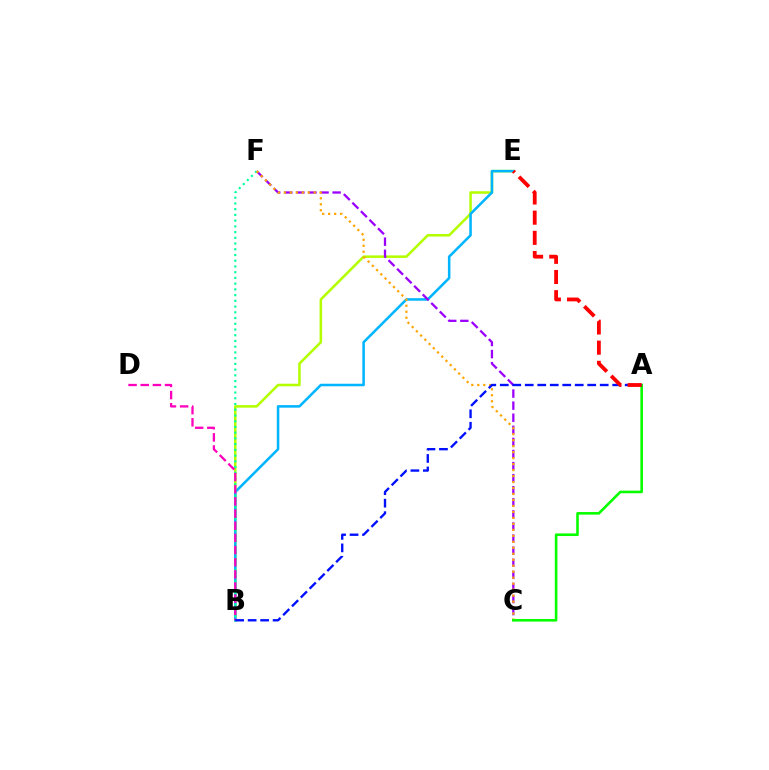{('B', 'E'): [{'color': '#b3ff00', 'line_style': 'solid', 'thickness': 1.83}, {'color': '#00b5ff', 'line_style': 'solid', 'thickness': 1.83}], ('C', 'F'): [{'color': '#9b00ff', 'line_style': 'dashed', 'thickness': 1.64}, {'color': '#ffa500', 'line_style': 'dotted', 'thickness': 1.62}], ('B', 'F'): [{'color': '#00ff9d', 'line_style': 'dotted', 'thickness': 1.56}], ('B', 'D'): [{'color': '#ff00bd', 'line_style': 'dashed', 'thickness': 1.65}], ('A', 'C'): [{'color': '#08ff00', 'line_style': 'solid', 'thickness': 1.87}], ('A', 'B'): [{'color': '#0010ff', 'line_style': 'dashed', 'thickness': 1.7}], ('A', 'E'): [{'color': '#ff0000', 'line_style': 'dashed', 'thickness': 2.74}]}